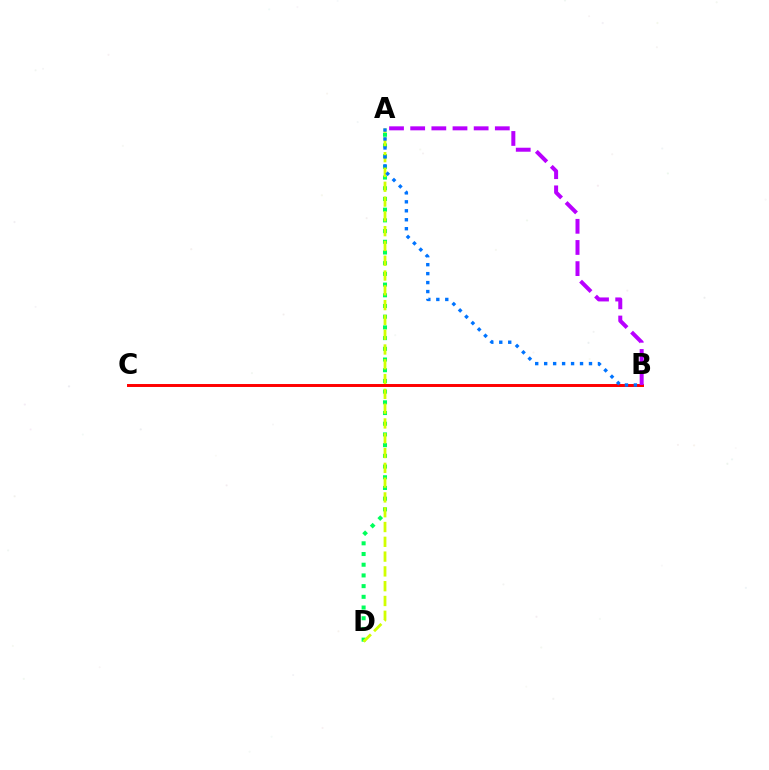{('A', 'D'): [{'color': '#00ff5c', 'line_style': 'dotted', 'thickness': 2.91}, {'color': '#d1ff00', 'line_style': 'dashed', 'thickness': 2.01}], ('B', 'C'): [{'color': '#ff0000', 'line_style': 'solid', 'thickness': 2.13}], ('A', 'B'): [{'color': '#0074ff', 'line_style': 'dotted', 'thickness': 2.44}, {'color': '#b900ff', 'line_style': 'dashed', 'thickness': 2.87}]}